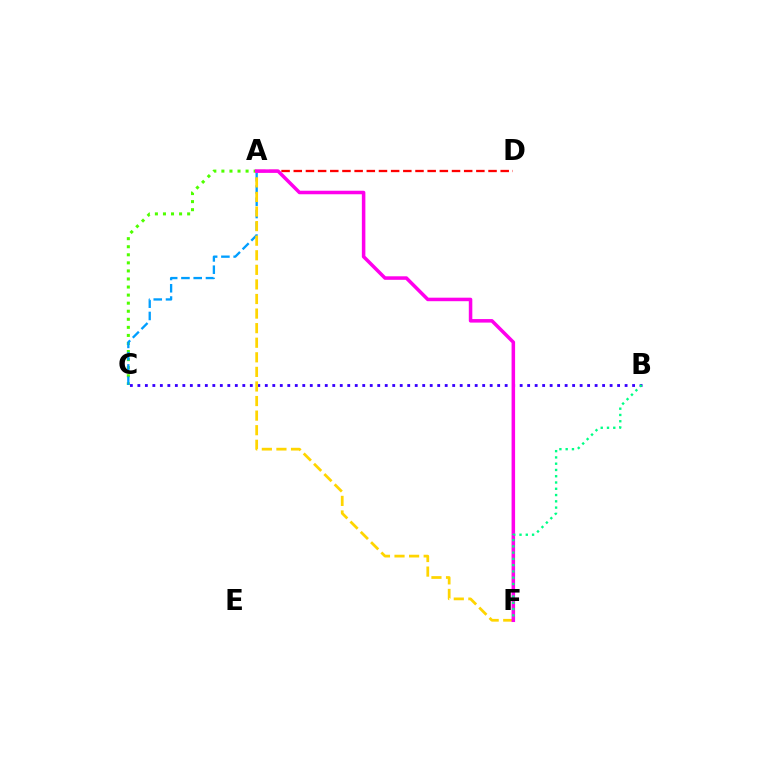{('A', 'D'): [{'color': '#ff0000', 'line_style': 'dashed', 'thickness': 1.65}], ('A', 'C'): [{'color': '#4fff00', 'line_style': 'dotted', 'thickness': 2.19}, {'color': '#009eff', 'line_style': 'dashed', 'thickness': 1.67}], ('B', 'C'): [{'color': '#3700ff', 'line_style': 'dotted', 'thickness': 2.04}], ('A', 'F'): [{'color': '#ffd500', 'line_style': 'dashed', 'thickness': 1.98}, {'color': '#ff00ed', 'line_style': 'solid', 'thickness': 2.53}], ('B', 'F'): [{'color': '#00ff86', 'line_style': 'dotted', 'thickness': 1.7}]}